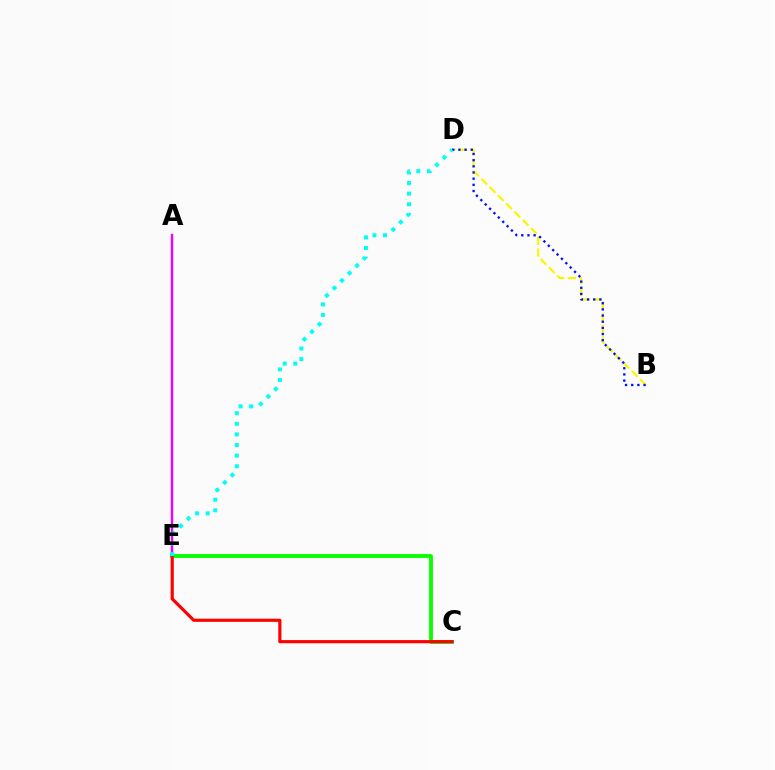{('C', 'E'): [{'color': '#08ff00', 'line_style': 'solid', 'thickness': 2.78}, {'color': '#ff0000', 'line_style': 'solid', 'thickness': 2.27}], ('A', 'E'): [{'color': '#ee00ff', 'line_style': 'solid', 'thickness': 1.75}], ('B', 'D'): [{'color': '#fcf500', 'line_style': 'dashed', 'thickness': 1.58}, {'color': '#0010ff', 'line_style': 'dotted', 'thickness': 1.68}], ('D', 'E'): [{'color': '#00fff6', 'line_style': 'dotted', 'thickness': 2.88}]}